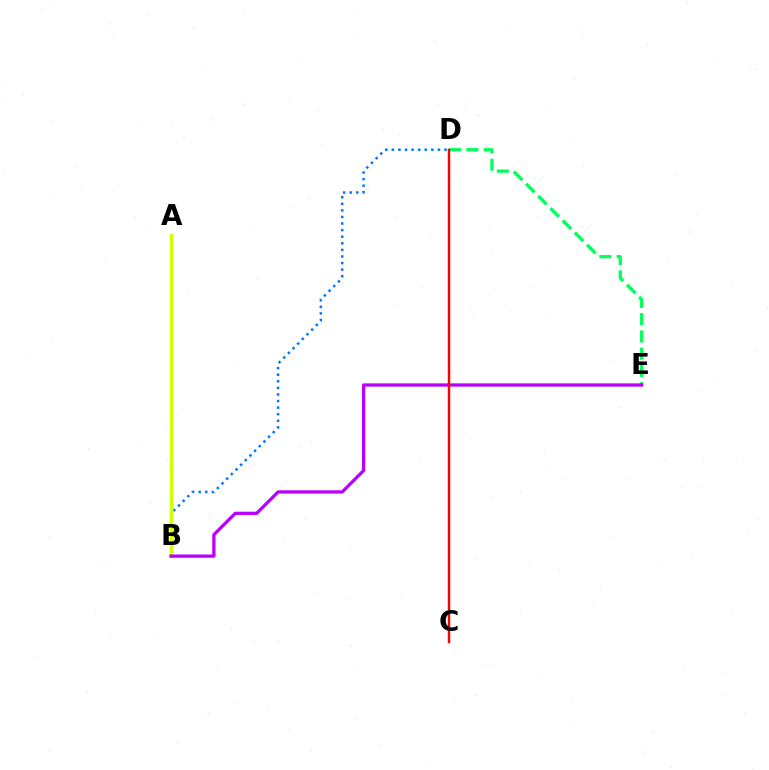{('B', 'D'): [{'color': '#0074ff', 'line_style': 'dotted', 'thickness': 1.79}], ('D', 'E'): [{'color': '#00ff5c', 'line_style': 'dashed', 'thickness': 2.34}], ('A', 'B'): [{'color': '#d1ff00', 'line_style': 'solid', 'thickness': 2.39}], ('B', 'E'): [{'color': '#b900ff', 'line_style': 'solid', 'thickness': 2.35}], ('C', 'D'): [{'color': '#ff0000', 'line_style': 'solid', 'thickness': 1.77}]}